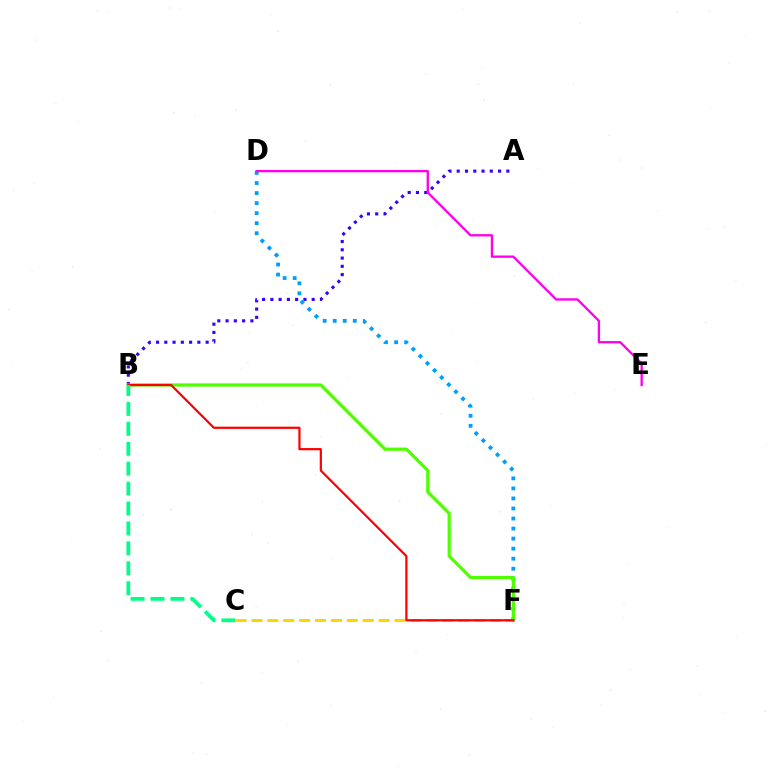{('A', 'B'): [{'color': '#3700ff', 'line_style': 'dotted', 'thickness': 2.25}], ('D', 'F'): [{'color': '#009eff', 'line_style': 'dotted', 'thickness': 2.73}], ('C', 'F'): [{'color': '#ffd500', 'line_style': 'dashed', 'thickness': 2.16}], ('B', 'F'): [{'color': '#4fff00', 'line_style': 'solid', 'thickness': 2.3}, {'color': '#ff0000', 'line_style': 'solid', 'thickness': 1.59}], ('B', 'C'): [{'color': '#00ff86', 'line_style': 'dashed', 'thickness': 2.71}], ('D', 'E'): [{'color': '#ff00ed', 'line_style': 'solid', 'thickness': 1.68}]}